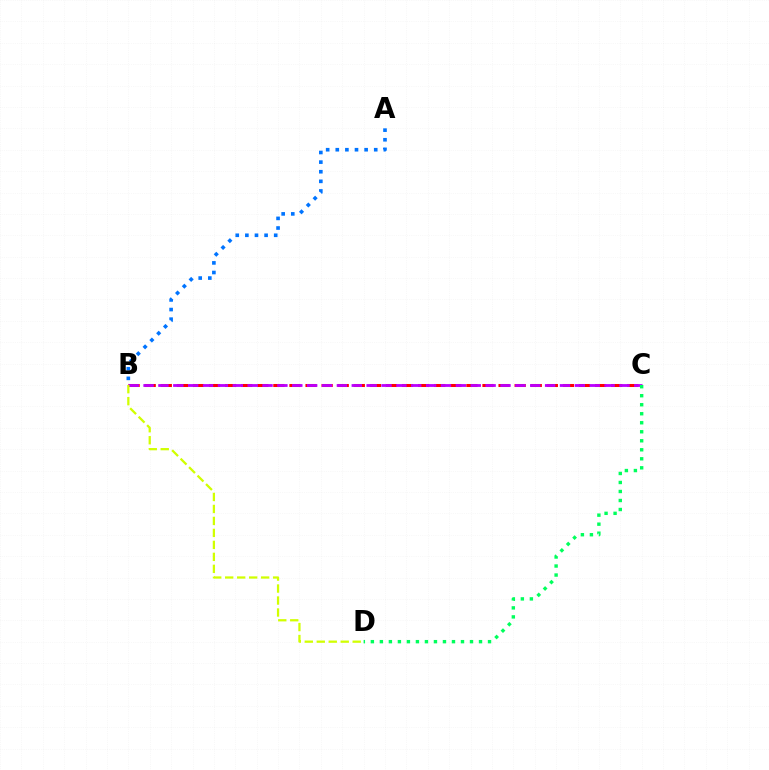{('B', 'C'): [{'color': '#ff0000', 'line_style': 'dashed', 'thickness': 2.19}, {'color': '#b900ff', 'line_style': 'dashed', 'thickness': 2.02}], ('A', 'B'): [{'color': '#0074ff', 'line_style': 'dotted', 'thickness': 2.61}], ('C', 'D'): [{'color': '#00ff5c', 'line_style': 'dotted', 'thickness': 2.45}], ('B', 'D'): [{'color': '#d1ff00', 'line_style': 'dashed', 'thickness': 1.63}]}